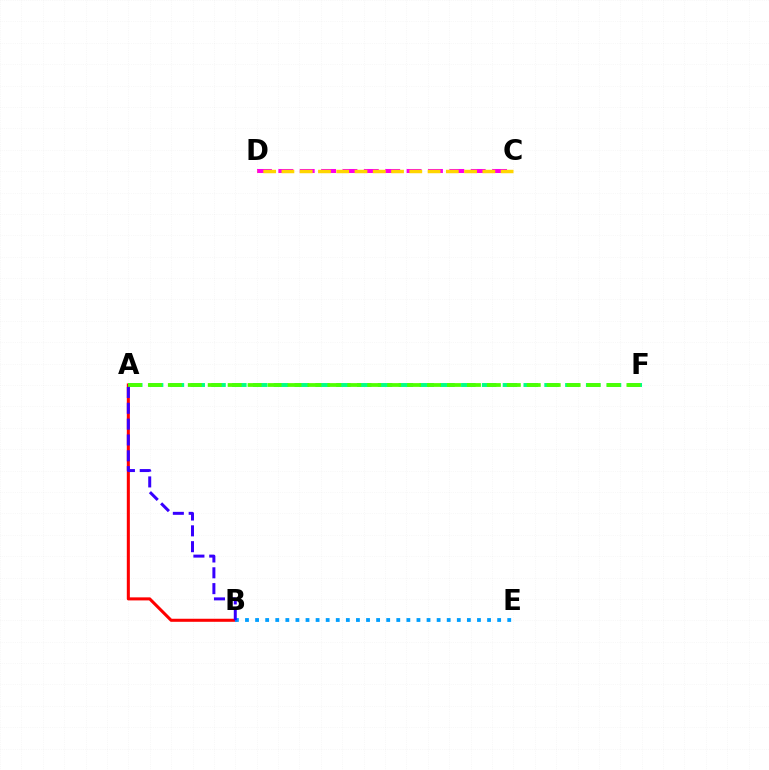{('A', 'B'): [{'color': '#ff0000', 'line_style': 'solid', 'thickness': 2.19}, {'color': '#3700ff', 'line_style': 'dashed', 'thickness': 2.15}], ('A', 'F'): [{'color': '#00ff86', 'line_style': 'dashed', 'thickness': 2.83}, {'color': '#4fff00', 'line_style': 'dashed', 'thickness': 2.71}], ('C', 'D'): [{'color': '#ff00ed', 'line_style': 'dashed', 'thickness': 2.9}, {'color': '#ffd500', 'line_style': 'dashed', 'thickness': 2.48}], ('B', 'E'): [{'color': '#009eff', 'line_style': 'dotted', 'thickness': 2.74}]}